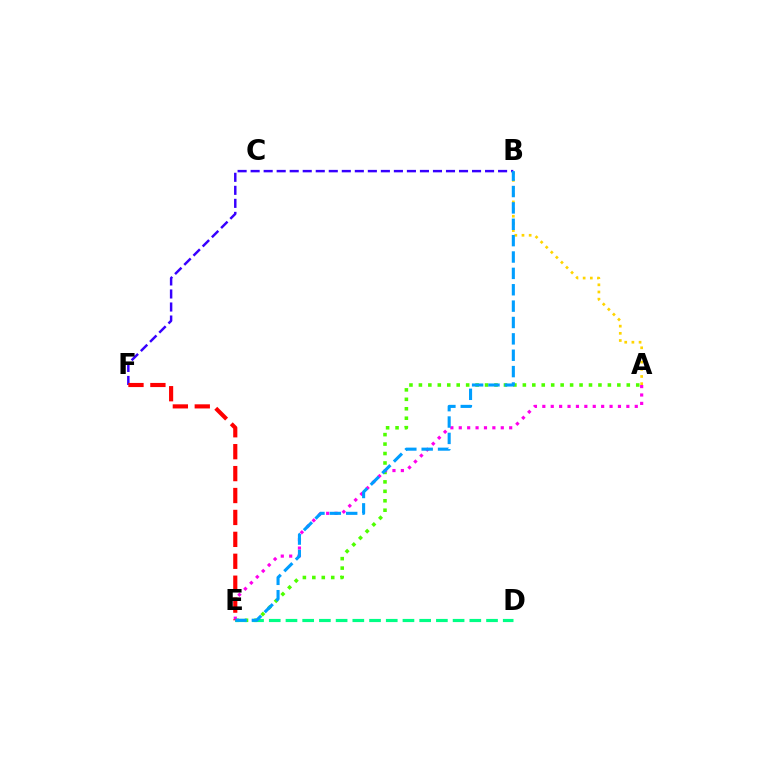{('B', 'F'): [{'color': '#3700ff', 'line_style': 'dashed', 'thickness': 1.77}], ('A', 'E'): [{'color': '#4fff00', 'line_style': 'dotted', 'thickness': 2.57}, {'color': '#ff00ed', 'line_style': 'dotted', 'thickness': 2.28}], ('D', 'E'): [{'color': '#00ff86', 'line_style': 'dashed', 'thickness': 2.27}], ('E', 'F'): [{'color': '#ff0000', 'line_style': 'dashed', 'thickness': 2.98}], ('A', 'B'): [{'color': '#ffd500', 'line_style': 'dotted', 'thickness': 1.95}], ('B', 'E'): [{'color': '#009eff', 'line_style': 'dashed', 'thickness': 2.22}]}